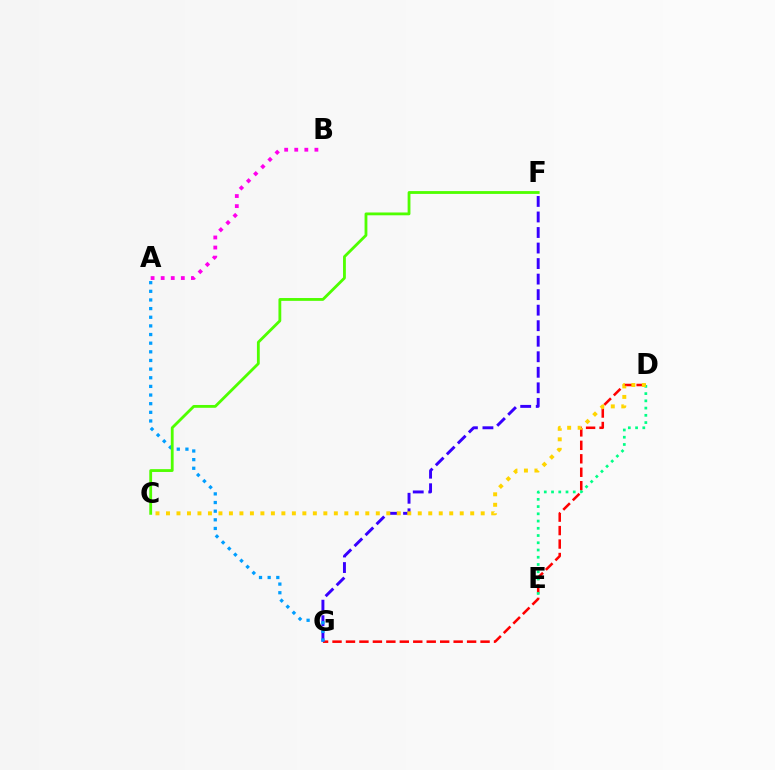{('D', 'G'): [{'color': '#ff0000', 'line_style': 'dashed', 'thickness': 1.83}], ('F', 'G'): [{'color': '#3700ff', 'line_style': 'dashed', 'thickness': 2.11}], ('A', 'B'): [{'color': '#ff00ed', 'line_style': 'dotted', 'thickness': 2.74}], ('A', 'G'): [{'color': '#009eff', 'line_style': 'dotted', 'thickness': 2.35}], ('D', 'E'): [{'color': '#00ff86', 'line_style': 'dotted', 'thickness': 1.97}], ('C', 'D'): [{'color': '#ffd500', 'line_style': 'dotted', 'thickness': 2.85}], ('C', 'F'): [{'color': '#4fff00', 'line_style': 'solid', 'thickness': 2.03}]}